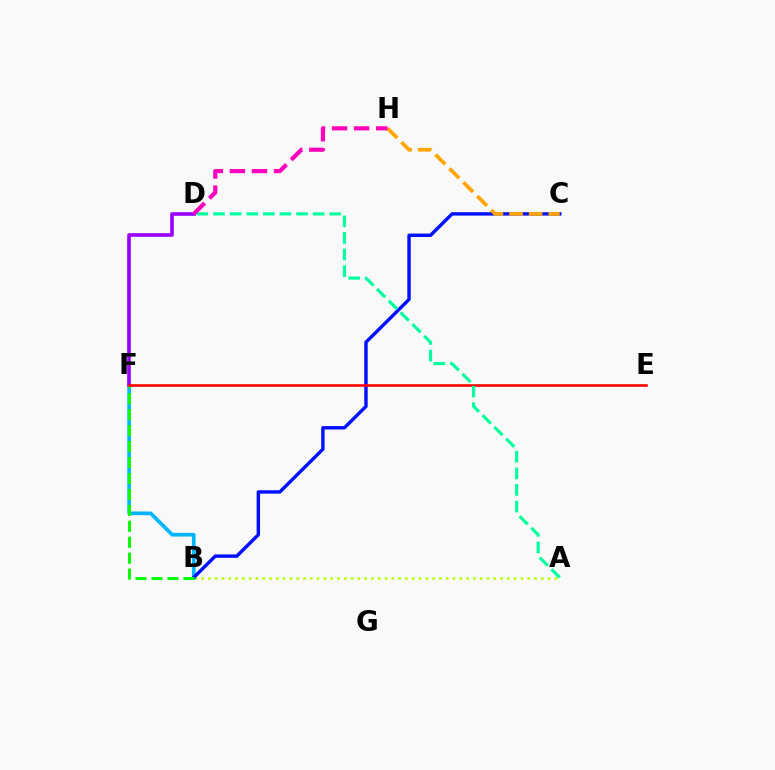{('A', 'B'): [{'color': '#b3ff00', 'line_style': 'dotted', 'thickness': 1.85}], ('B', 'F'): [{'color': '#00b5ff', 'line_style': 'solid', 'thickness': 2.65}, {'color': '#08ff00', 'line_style': 'dashed', 'thickness': 2.17}], ('D', 'F'): [{'color': '#9b00ff', 'line_style': 'solid', 'thickness': 2.61}], ('B', 'C'): [{'color': '#0010ff', 'line_style': 'solid', 'thickness': 2.46}], ('E', 'F'): [{'color': '#ff0000', 'line_style': 'solid', 'thickness': 1.86}], ('C', 'H'): [{'color': '#ffa500', 'line_style': 'dashed', 'thickness': 2.67}], ('A', 'D'): [{'color': '#00ff9d', 'line_style': 'dashed', 'thickness': 2.26}], ('D', 'H'): [{'color': '#ff00bd', 'line_style': 'dashed', 'thickness': 3.0}]}